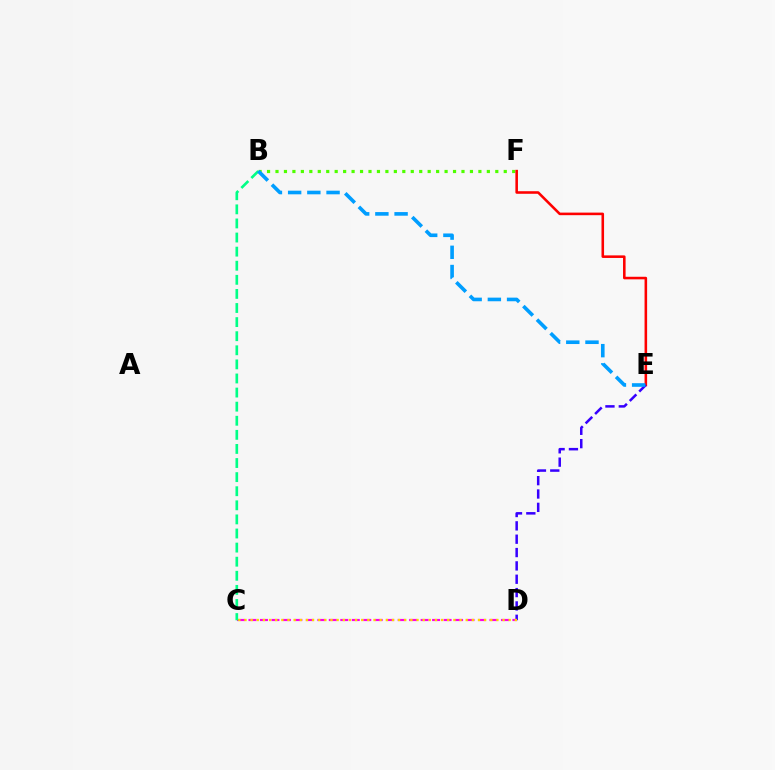{('B', 'F'): [{'color': '#4fff00', 'line_style': 'dotted', 'thickness': 2.3}], ('C', 'D'): [{'color': '#ff00ed', 'line_style': 'dashed', 'thickness': 1.56}, {'color': '#ffd500', 'line_style': 'dotted', 'thickness': 1.67}], ('E', 'F'): [{'color': '#ff0000', 'line_style': 'solid', 'thickness': 1.85}], ('D', 'E'): [{'color': '#3700ff', 'line_style': 'dashed', 'thickness': 1.81}], ('B', 'C'): [{'color': '#00ff86', 'line_style': 'dashed', 'thickness': 1.91}], ('B', 'E'): [{'color': '#009eff', 'line_style': 'dashed', 'thickness': 2.61}]}